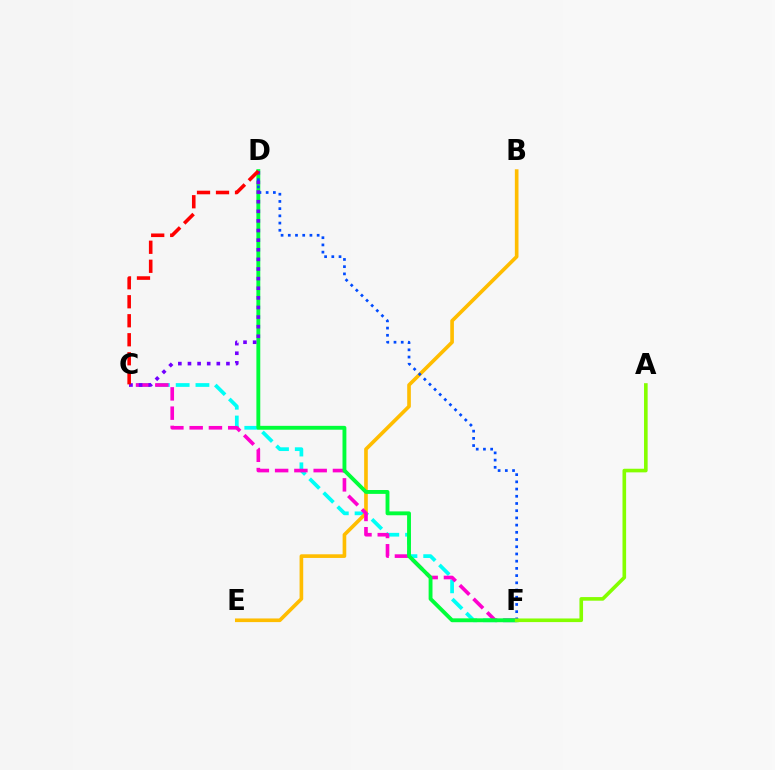{('C', 'F'): [{'color': '#00fff6', 'line_style': 'dashed', 'thickness': 2.69}, {'color': '#ff00cf', 'line_style': 'dashed', 'thickness': 2.62}], ('B', 'E'): [{'color': '#ffbd00', 'line_style': 'solid', 'thickness': 2.62}], ('D', 'F'): [{'color': '#00ff39', 'line_style': 'solid', 'thickness': 2.79}, {'color': '#004bff', 'line_style': 'dotted', 'thickness': 1.96}], ('C', 'D'): [{'color': '#7200ff', 'line_style': 'dotted', 'thickness': 2.61}, {'color': '#ff0000', 'line_style': 'dashed', 'thickness': 2.58}], ('A', 'F'): [{'color': '#84ff00', 'line_style': 'solid', 'thickness': 2.6}]}